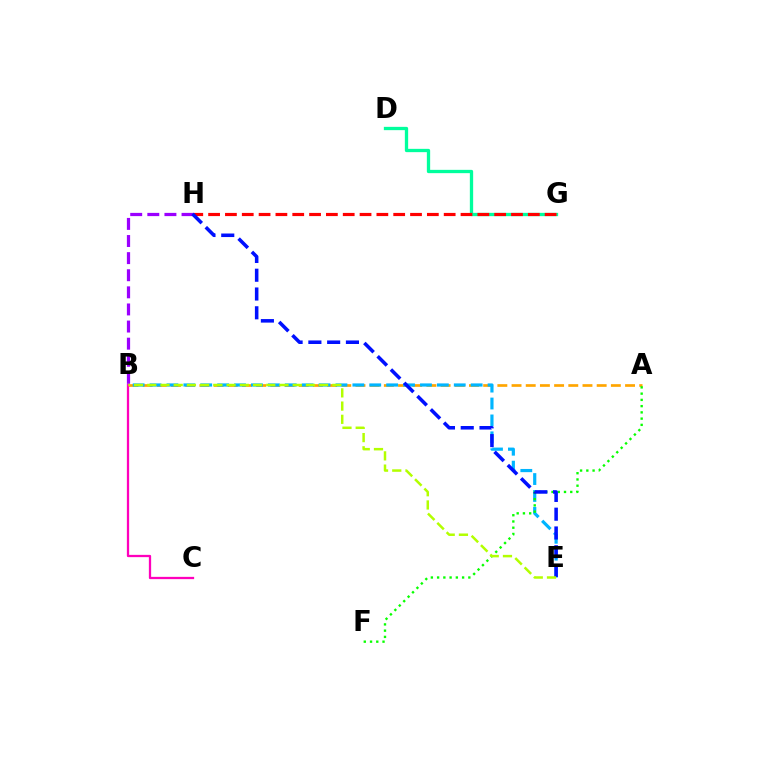{('A', 'B'): [{'color': '#ffa500', 'line_style': 'dashed', 'thickness': 1.93}], ('D', 'G'): [{'color': '#00ff9d', 'line_style': 'solid', 'thickness': 2.38}], ('B', 'H'): [{'color': '#9b00ff', 'line_style': 'dashed', 'thickness': 2.32}], ('G', 'H'): [{'color': '#ff0000', 'line_style': 'dashed', 'thickness': 2.29}], ('B', 'E'): [{'color': '#00b5ff', 'line_style': 'dashed', 'thickness': 2.3}, {'color': '#b3ff00', 'line_style': 'dashed', 'thickness': 1.8}], ('A', 'F'): [{'color': '#08ff00', 'line_style': 'dotted', 'thickness': 1.7}], ('B', 'C'): [{'color': '#ff00bd', 'line_style': 'solid', 'thickness': 1.64}], ('E', 'H'): [{'color': '#0010ff', 'line_style': 'dashed', 'thickness': 2.55}]}